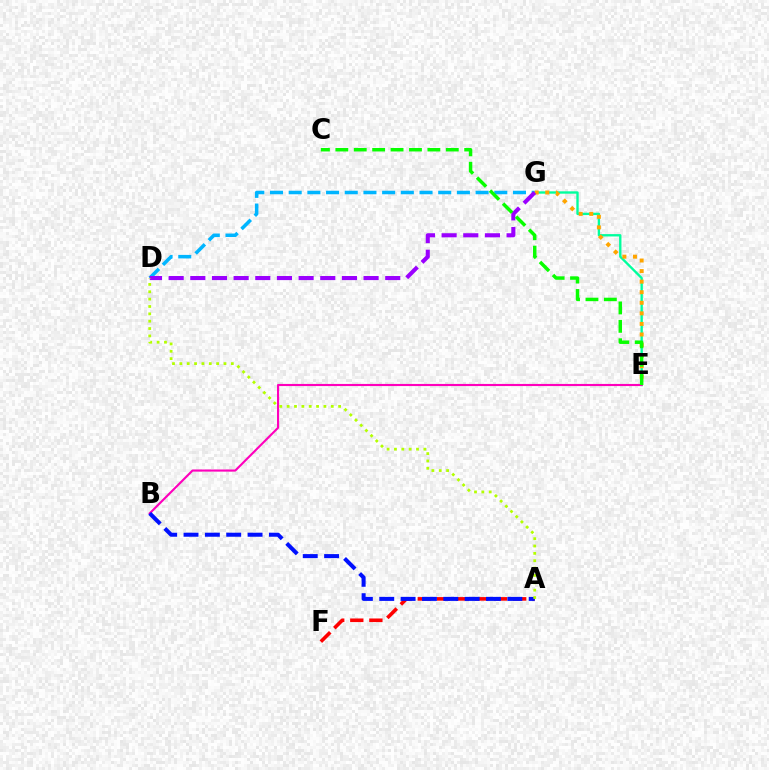{('E', 'G'): [{'color': '#00ff9d', 'line_style': 'solid', 'thickness': 1.69}, {'color': '#ffa500', 'line_style': 'dotted', 'thickness': 2.87}], ('D', 'G'): [{'color': '#00b5ff', 'line_style': 'dashed', 'thickness': 2.54}, {'color': '#9b00ff', 'line_style': 'dashed', 'thickness': 2.94}], ('B', 'E'): [{'color': '#ff00bd', 'line_style': 'solid', 'thickness': 1.53}], ('A', 'F'): [{'color': '#ff0000', 'line_style': 'dashed', 'thickness': 2.59}], ('A', 'B'): [{'color': '#0010ff', 'line_style': 'dashed', 'thickness': 2.9}], ('C', 'E'): [{'color': '#08ff00', 'line_style': 'dashed', 'thickness': 2.5}], ('A', 'D'): [{'color': '#b3ff00', 'line_style': 'dotted', 'thickness': 2.0}]}